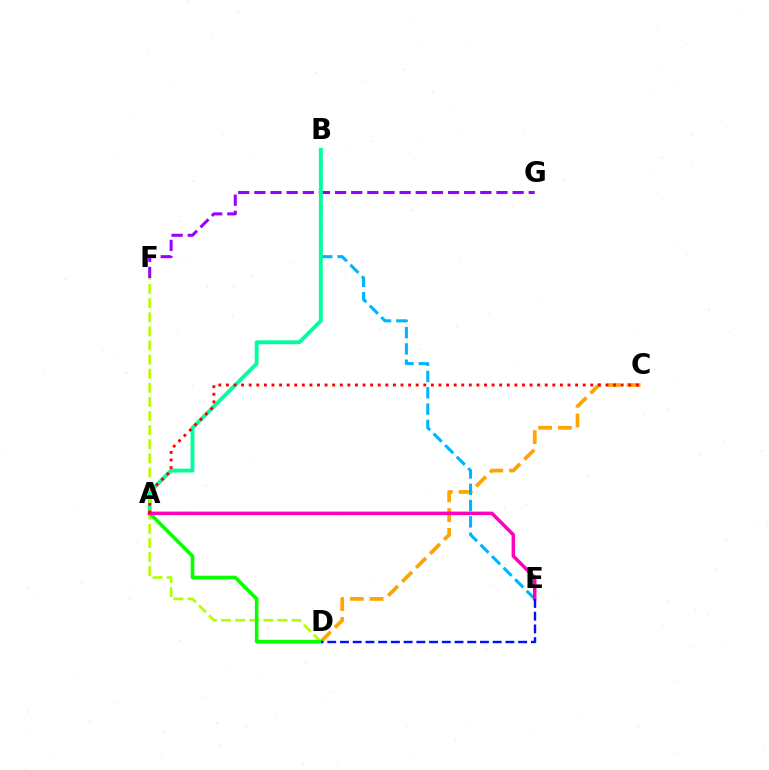{('C', 'D'): [{'color': '#ffa500', 'line_style': 'dashed', 'thickness': 2.69}], ('F', 'G'): [{'color': '#9b00ff', 'line_style': 'dashed', 'thickness': 2.19}], ('B', 'E'): [{'color': '#00b5ff', 'line_style': 'dashed', 'thickness': 2.22}], ('A', 'B'): [{'color': '#00ff9d', 'line_style': 'solid', 'thickness': 2.78}], ('D', 'F'): [{'color': '#b3ff00', 'line_style': 'dashed', 'thickness': 1.92}], ('A', 'D'): [{'color': '#08ff00', 'line_style': 'solid', 'thickness': 2.6}], ('A', 'E'): [{'color': '#ff00bd', 'line_style': 'solid', 'thickness': 2.51}], ('A', 'C'): [{'color': '#ff0000', 'line_style': 'dotted', 'thickness': 2.06}], ('D', 'E'): [{'color': '#0010ff', 'line_style': 'dashed', 'thickness': 1.73}]}